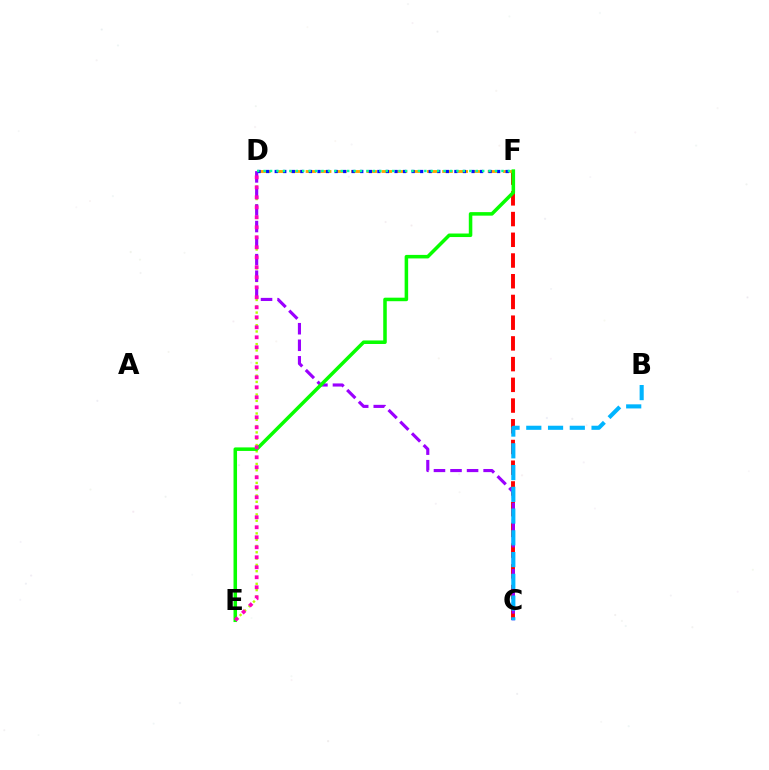{('D', 'E'): [{'color': '#b3ff00', 'line_style': 'dotted', 'thickness': 1.71}, {'color': '#ff00bd', 'line_style': 'dotted', 'thickness': 2.72}], ('C', 'F'): [{'color': '#ff0000', 'line_style': 'dashed', 'thickness': 2.81}], ('C', 'D'): [{'color': '#9b00ff', 'line_style': 'dashed', 'thickness': 2.25}], ('B', 'C'): [{'color': '#00b5ff', 'line_style': 'dashed', 'thickness': 2.96}], ('D', 'F'): [{'color': '#ffa500', 'line_style': 'dashed', 'thickness': 2.06}, {'color': '#0010ff', 'line_style': 'dotted', 'thickness': 2.32}, {'color': '#00ff9d', 'line_style': 'dotted', 'thickness': 1.75}], ('E', 'F'): [{'color': '#08ff00', 'line_style': 'solid', 'thickness': 2.54}]}